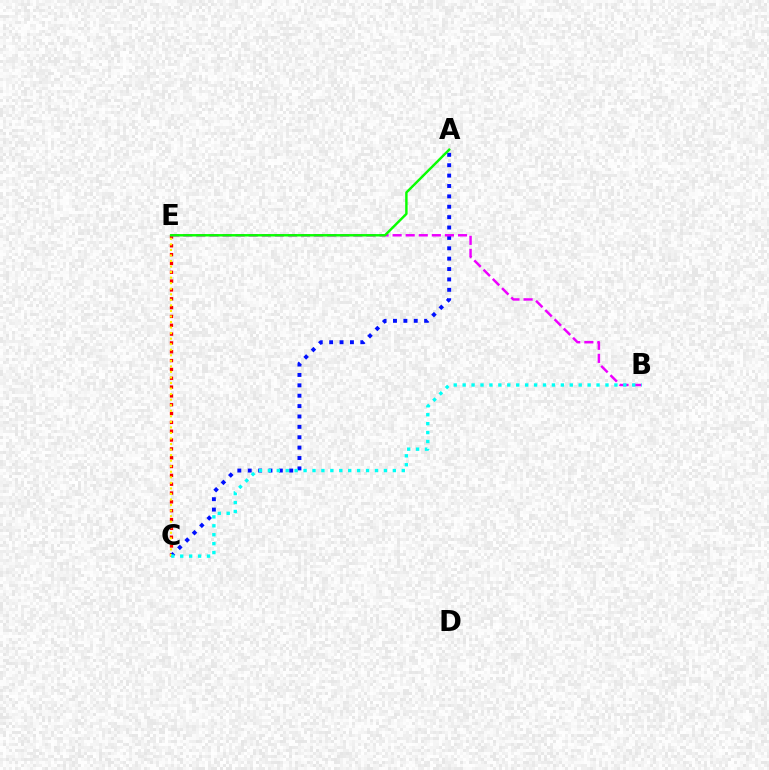{('C', 'E'): [{'color': '#ff0000', 'line_style': 'dotted', 'thickness': 2.4}, {'color': '#fcf500', 'line_style': 'dotted', 'thickness': 1.51}], ('A', 'C'): [{'color': '#0010ff', 'line_style': 'dotted', 'thickness': 2.82}], ('B', 'E'): [{'color': '#ee00ff', 'line_style': 'dashed', 'thickness': 1.78}], ('B', 'C'): [{'color': '#00fff6', 'line_style': 'dotted', 'thickness': 2.43}], ('A', 'E'): [{'color': '#08ff00', 'line_style': 'solid', 'thickness': 1.75}]}